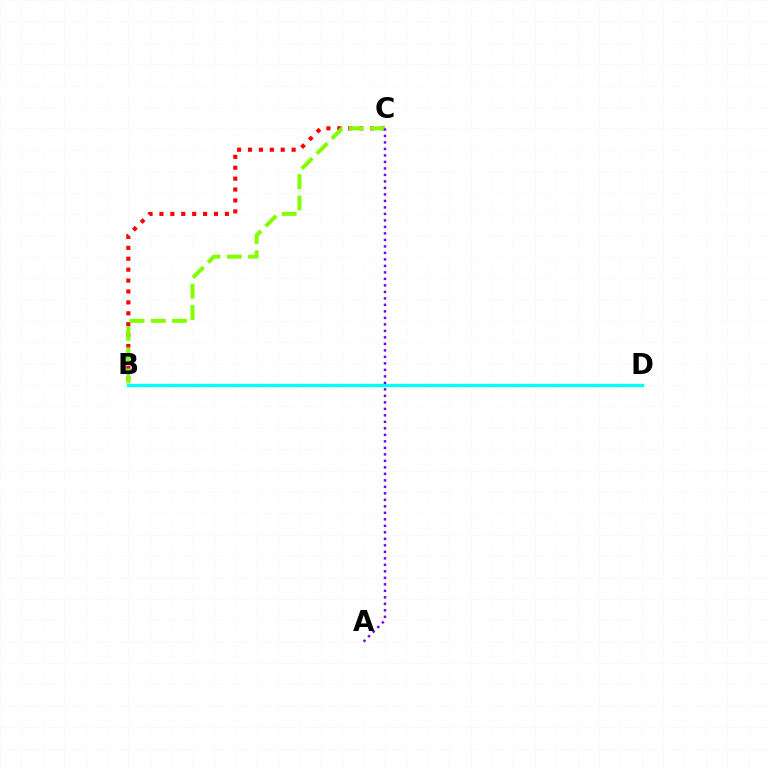{('B', 'C'): [{'color': '#ff0000', 'line_style': 'dotted', 'thickness': 2.96}, {'color': '#84ff00', 'line_style': 'dashed', 'thickness': 2.89}], ('B', 'D'): [{'color': '#00fff6', 'line_style': 'solid', 'thickness': 2.38}], ('A', 'C'): [{'color': '#7200ff', 'line_style': 'dotted', 'thickness': 1.77}]}